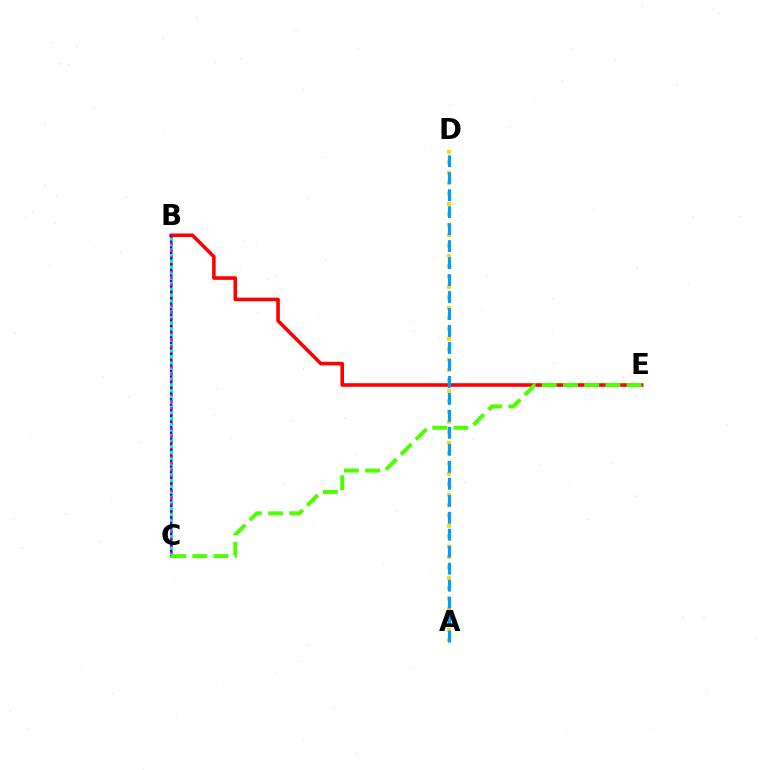{('A', 'D'): [{'color': '#ffd500', 'line_style': 'dotted', 'thickness': 2.82}, {'color': '#009eff', 'line_style': 'dashed', 'thickness': 2.31}], ('B', 'C'): [{'color': '#00ff86', 'line_style': 'solid', 'thickness': 2.13}, {'color': '#ff00ed', 'line_style': 'dotted', 'thickness': 1.86}, {'color': '#3700ff', 'line_style': 'dotted', 'thickness': 1.53}], ('B', 'E'): [{'color': '#ff0000', 'line_style': 'solid', 'thickness': 2.58}], ('C', 'E'): [{'color': '#4fff00', 'line_style': 'dashed', 'thickness': 2.88}]}